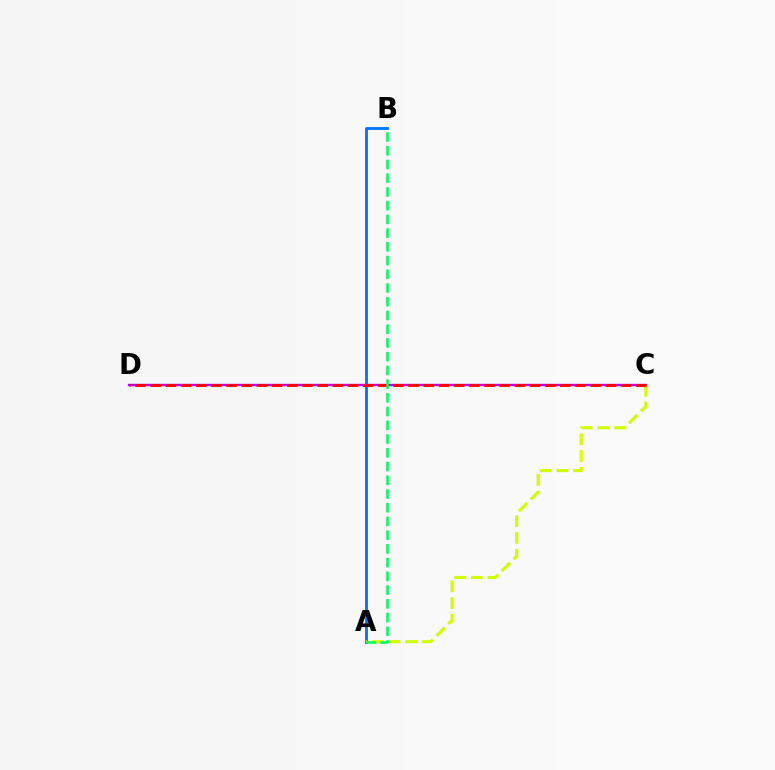{('C', 'D'): [{'color': '#b900ff', 'line_style': 'solid', 'thickness': 1.71}, {'color': '#ff0000', 'line_style': 'dashed', 'thickness': 2.06}], ('A', 'B'): [{'color': '#0074ff', 'line_style': 'solid', 'thickness': 2.04}, {'color': '#00ff5c', 'line_style': 'dashed', 'thickness': 1.87}], ('A', 'C'): [{'color': '#d1ff00', 'line_style': 'dashed', 'thickness': 2.27}]}